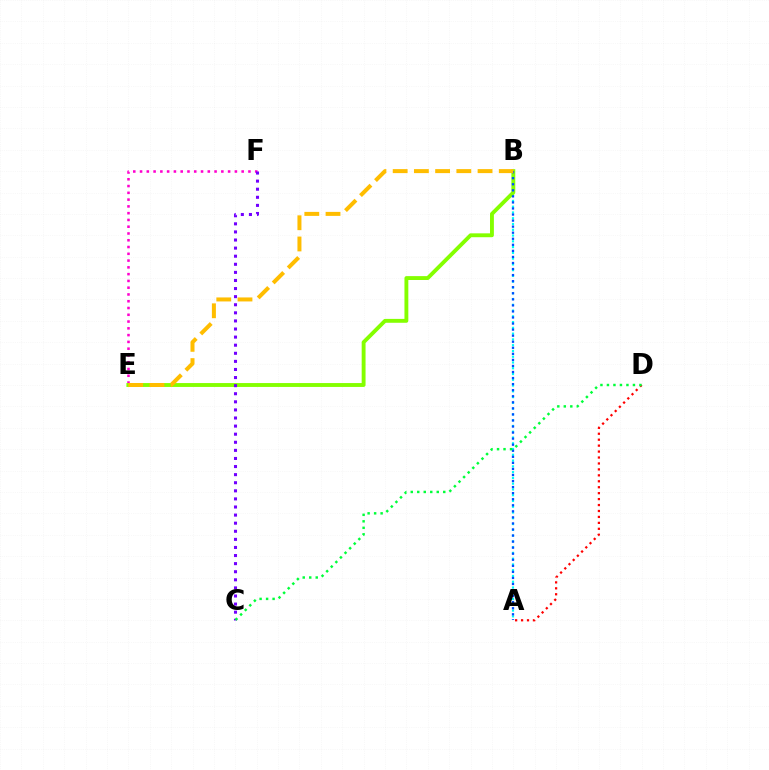{('A', 'B'): [{'color': '#00fff6', 'line_style': 'dotted', 'thickness': 1.57}, {'color': '#004bff', 'line_style': 'dotted', 'thickness': 1.65}], ('A', 'D'): [{'color': '#ff0000', 'line_style': 'dotted', 'thickness': 1.61}], ('E', 'F'): [{'color': '#ff00cf', 'line_style': 'dotted', 'thickness': 1.84}], ('B', 'E'): [{'color': '#84ff00', 'line_style': 'solid', 'thickness': 2.79}, {'color': '#ffbd00', 'line_style': 'dashed', 'thickness': 2.88}], ('C', 'F'): [{'color': '#7200ff', 'line_style': 'dotted', 'thickness': 2.2}], ('C', 'D'): [{'color': '#00ff39', 'line_style': 'dotted', 'thickness': 1.77}]}